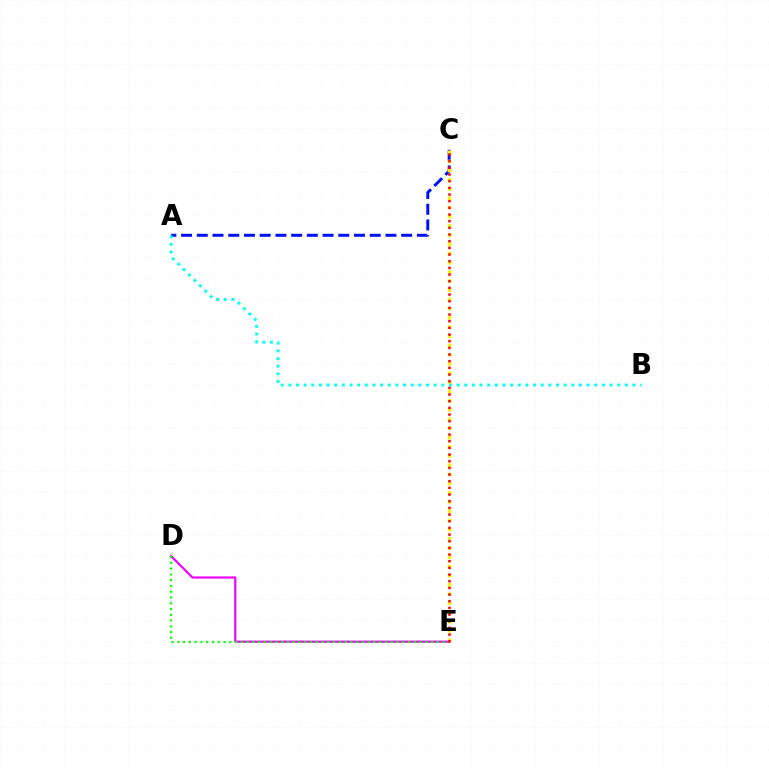{('D', 'E'): [{'color': '#ee00ff', 'line_style': 'solid', 'thickness': 1.57}, {'color': '#08ff00', 'line_style': 'dotted', 'thickness': 1.57}], ('A', 'C'): [{'color': '#0010ff', 'line_style': 'dashed', 'thickness': 2.14}], ('C', 'E'): [{'color': '#fcf500', 'line_style': 'dotted', 'thickness': 2.5}, {'color': '#ff0000', 'line_style': 'dotted', 'thickness': 1.81}], ('A', 'B'): [{'color': '#00fff6', 'line_style': 'dotted', 'thickness': 2.08}]}